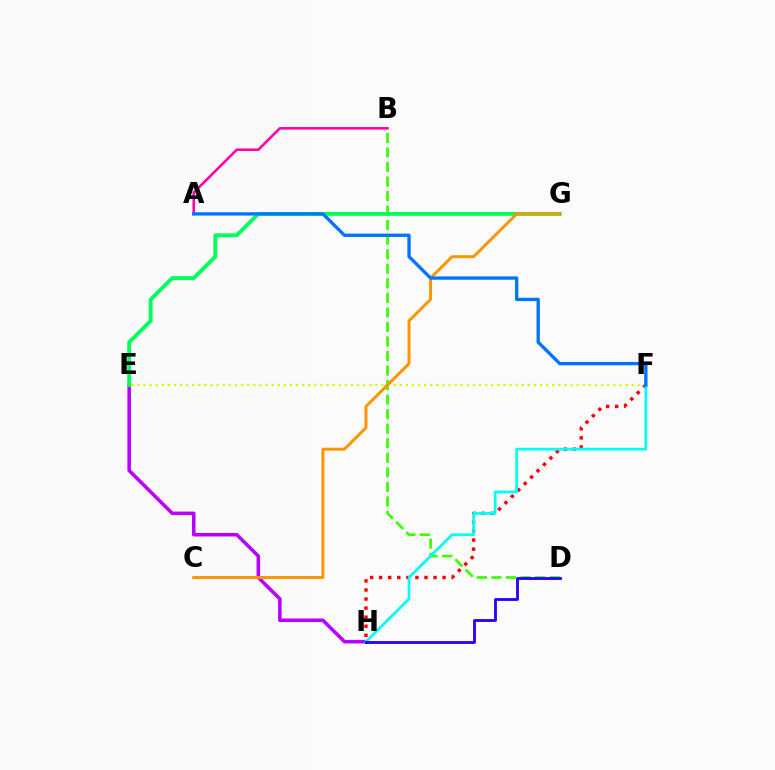{('E', 'H'): [{'color': '#b900ff', 'line_style': 'solid', 'thickness': 2.55}], ('B', 'D'): [{'color': '#3dff00', 'line_style': 'dashed', 'thickness': 1.98}], ('E', 'G'): [{'color': '#00ff5c', 'line_style': 'solid', 'thickness': 2.78}], ('A', 'B'): [{'color': '#ff00ac', 'line_style': 'solid', 'thickness': 1.86}], ('E', 'F'): [{'color': '#d1ff00', 'line_style': 'dotted', 'thickness': 1.66}], ('F', 'H'): [{'color': '#ff0000', 'line_style': 'dotted', 'thickness': 2.46}, {'color': '#00fff6', 'line_style': 'solid', 'thickness': 2.0}], ('D', 'H'): [{'color': '#2500ff', 'line_style': 'solid', 'thickness': 2.04}], ('C', 'G'): [{'color': '#ff9400', 'line_style': 'solid', 'thickness': 2.13}], ('A', 'F'): [{'color': '#0074ff', 'line_style': 'solid', 'thickness': 2.39}]}